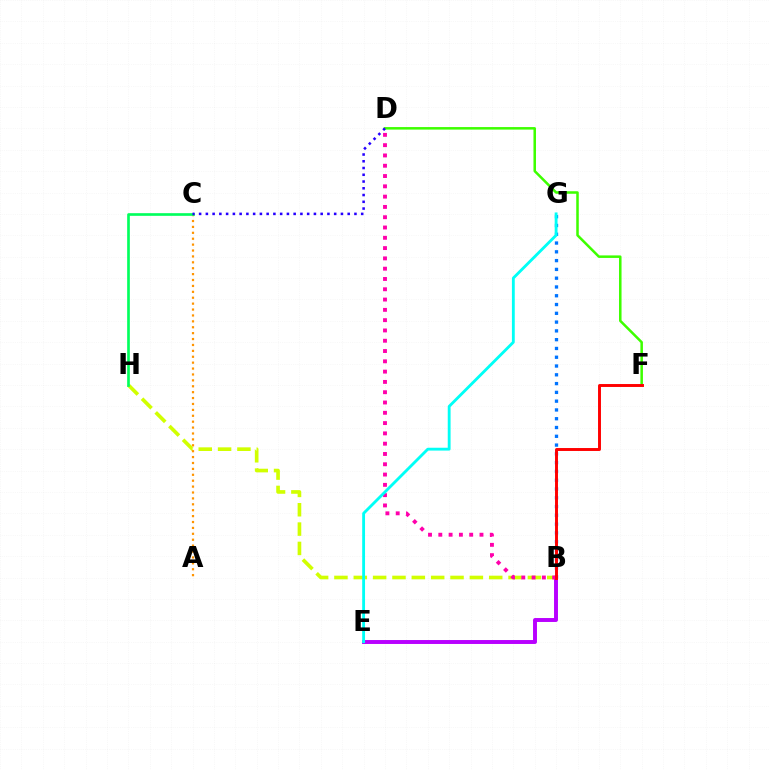{('B', 'H'): [{'color': '#d1ff00', 'line_style': 'dashed', 'thickness': 2.63}], ('D', 'F'): [{'color': '#3dff00', 'line_style': 'solid', 'thickness': 1.82}], ('B', 'G'): [{'color': '#0074ff', 'line_style': 'dotted', 'thickness': 2.39}], ('A', 'C'): [{'color': '#ff9400', 'line_style': 'dotted', 'thickness': 1.6}], ('C', 'H'): [{'color': '#00ff5c', 'line_style': 'solid', 'thickness': 1.92}], ('B', 'E'): [{'color': '#b900ff', 'line_style': 'solid', 'thickness': 2.83}], ('C', 'D'): [{'color': '#2500ff', 'line_style': 'dotted', 'thickness': 1.83}], ('B', 'D'): [{'color': '#ff00ac', 'line_style': 'dotted', 'thickness': 2.8}], ('E', 'G'): [{'color': '#00fff6', 'line_style': 'solid', 'thickness': 2.05}], ('B', 'F'): [{'color': '#ff0000', 'line_style': 'solid', 'thickness': 2.11}]}